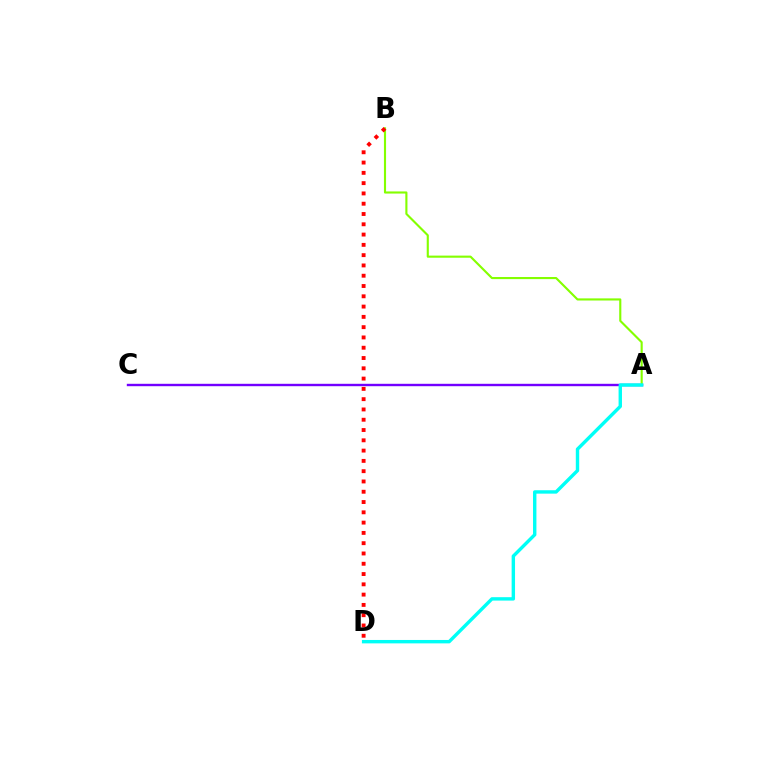{('A', 'C'): [{'color': '#7200ff', 'line_style': 'solid', 'thickness': 1.73}], ('A', 'B'): [{'color': '#84ff00', 'line_style': 'solid', 'thickness': 1.53}], ('B', 'D'): [{'color': '#ff0000', 'line_style': 'dotted', 'thickness': 2.79}], ('A', 'D'): [{'color': '#00fff6', 'line_style': 'solid', 'thickness': 2.45}]}